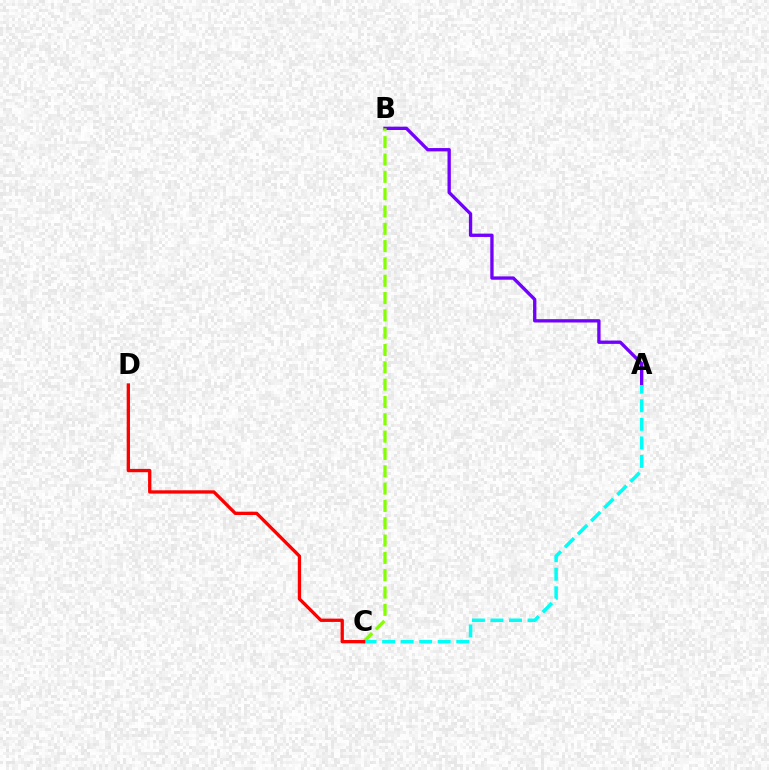{('A', 'B'): [{'color': '#7200ff', 'line_style': 'solid', 'thickness': 2.39}], ('B', 'C'): [{'color': '#84ff00', 'line_style': 'dashed', 'thickness': 2.35}], ('A', 'C'): [{'color': '#00fff6', 'line_style': 'dashed', 'thickness': 2.52}], ('C', 'D'): [{'color': '#ff0000', 'line_style': 'solid', 'thickness': 2.38}]}